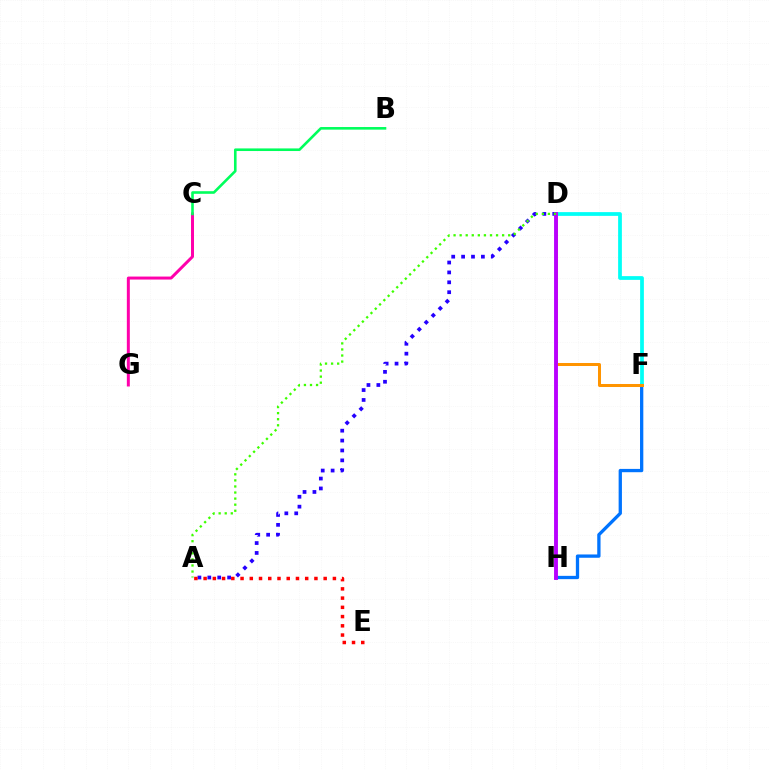{('A', 'D'): [{'color': '#2500ff', 'line_style': 'dotted', 'thickness': 2.69}, {'color': '#3dff00', 'line_style': 'dotted', 'thickness': 1.65}], ('D', 'H'): [{'color': '#d1ff00', 'line_style': 'dotted', 'thickness': 1.62}, {'color': '#b900ff', 'line_style': 'solid', 'thickness': 2.79}], ('F', 'H'): [{'color': '#0074ff', 'line_style': 'solid', 'thickness': 2.38}], ('C', 'G'): [{'color': '#ff00ac', 'line_style': 'solid', 'thickness': 2.15}], ('B', 'C'): [{'color': '#00ff5c', 'line_style': 'solid', 'thickness': 1.88}], ('D', 'F'): [{'color': '#00fff6', 'line_style': 'solid', 'thickness': 2.7}, {'color': '#ff9400', 'line_style': 'solid', 'thickness': 2.16}], ('A', 'E'): [{'color': '#ff0000', 'line_style': 'dotted', 'thickness': 2.51}]}